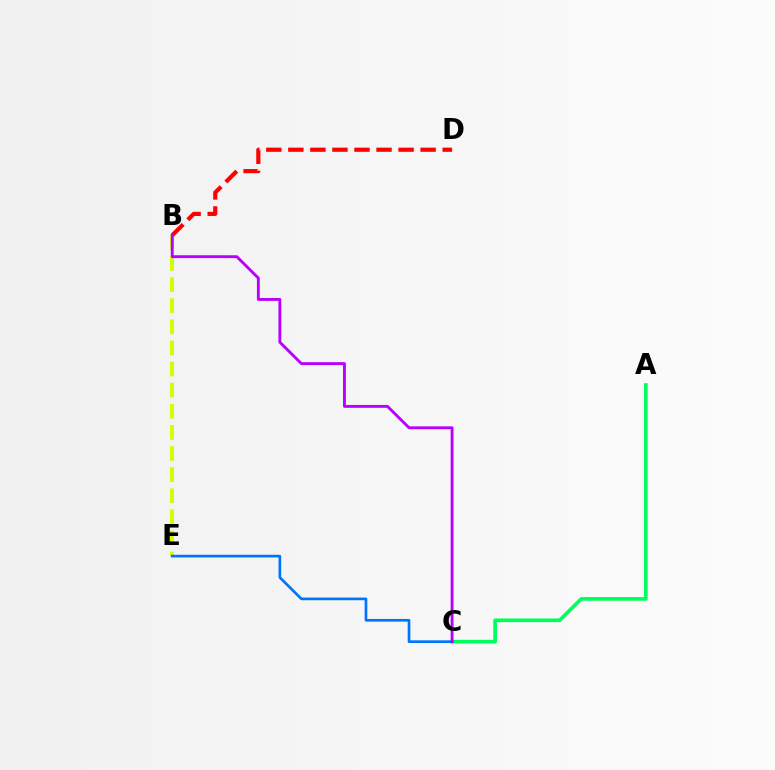{('A', 'C'): [{'color': '#00ff5c', 'line_style': 'solid', 'thickness': 2.64}], ('B', 'E'): [{'color': '#d1ff00', 'line_style': 'dashed', 'thickness': 2.87}], ('B', 'D'): [{'color': '#ff0000', 'line_style': 'dashed', 'thickness': 2.99}], ('C', 'E'): [{'color': '#0074ff', 'line_style': 'solid', 'thickness': 1.92}], ('B', 'C'): [{'color': '#b900ff', 'line_style': 'solid', 'thickness': 2.07}]}